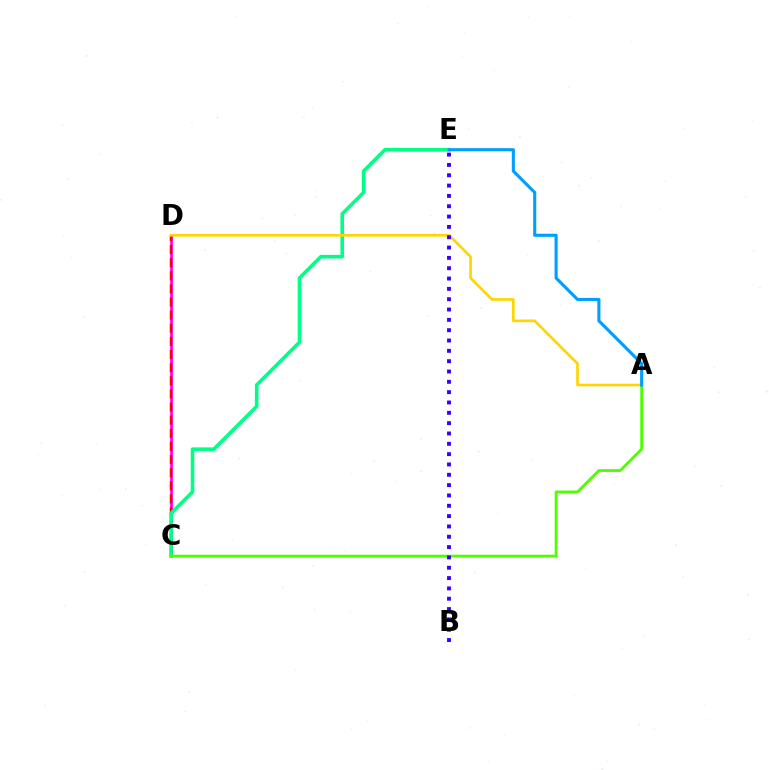{('C', 'D'): [{'color': '#ff00ed', 'line_style': 'solid', 'thickness': 1.98}, {'color': '#ff0000', 'line_style': 'dashed', 'thickness': 1.78}], ('C', 'E'): [{'color': '#00ff86', 'line_style': 'solid', 'thickness': 2.58}], ('A', 'D'): [{'color': '#ffd500', 'line_style': 'solid', 'thickness': 1.91}], ('A', 'C'): [{'color': '#4fff00', 'line_style': 'solid', 'thickness': 2.04}], ('A', 'E'): [{'color': '#009eff', 'line_style': 'solid', 'thickness': 2.23}], ('B', 'E'): [{'color': '#3700ff', 'line_style': 'dotted', 'thickness': 2.81}]}